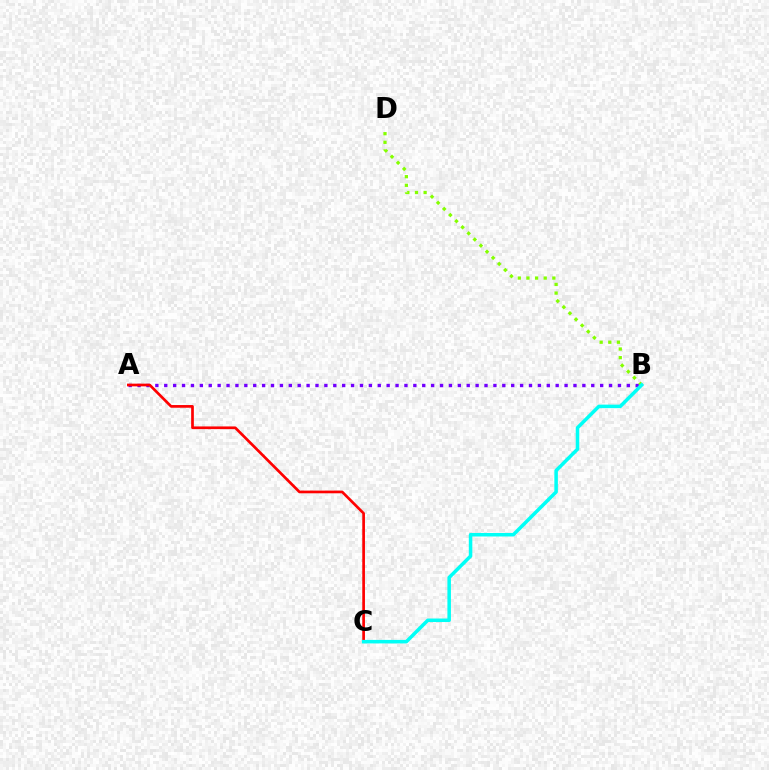{('A', 'B'): [{'color': '#7200ff', 'line_style': 'dotted', 'thickness': 2.42}], ('A', 'C'): [{'color': '#ff0000', 'line_style': 'solid', 'thickness': 1.94}], ('B', 'D'): [{'color': '#84ff00', 'line_style': 'dotted', 'thickness': 2.35}], ('B', 'C'): [{'color': '#00fff6', 'line_style': 'solid', 'thickness': 2.53}]}